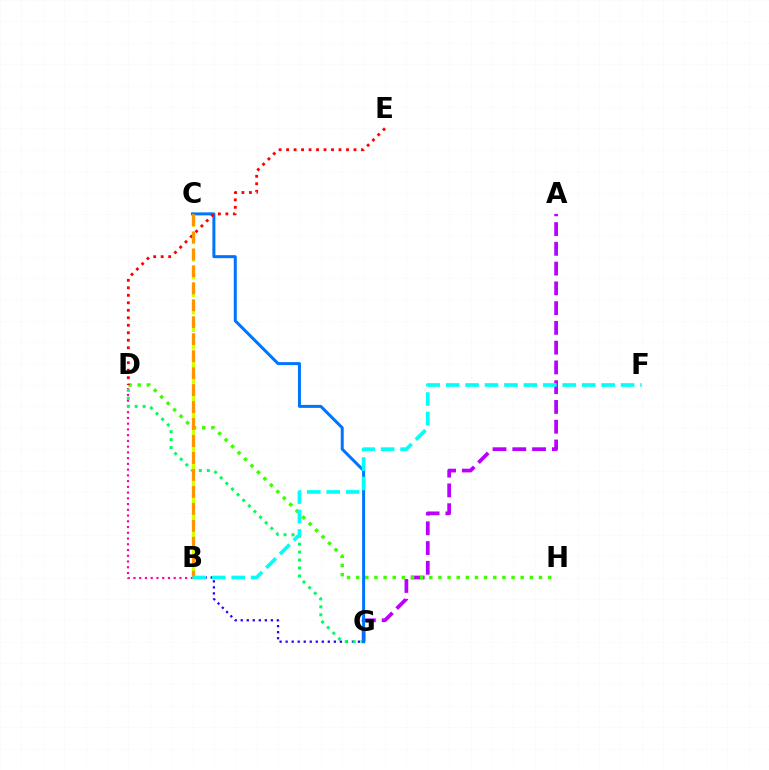{('B', 'G'): [{'color': '#2500ff', 'line_style': 'dotted', 'thickness': 1.64}], ('A', 'G'): [{'color': '#b900ff', 'line_style': 'dashed', 'thickness': 2.68}], ('D', 'H'): [{'color': '#3dff00', 'line_style': 'dotted', 'thickness': 2.48}], ('B', 'D'): [{'color': '#ff00ac', 'line_style': 'dotted', 'thickness': 1.56}], ('D', 'G'): [{'color': '#00ff5c', 'line_style': 'dotted', 'thickness': 2.16}], ('C', 'G'): [{'color': '#0074ff', 'line_style': 'solid', 'thickness': 2.16}], ('B', 'C'): [{'color': '#d1ff00', 'line_style': 'dashed', 'thickness': 2.38}, {'color': '#ff9400', 'line_style': 'dashed', 'thickness': 2.3}], ('D', 'E'): [{'color': '#ff0000', 'line_style': 'dotted', 'thickness': 2.04}], ('B', 'F'): [{'color': '#00fff6', 'line_style': 'dashed', 'thickness': 2.64}]}